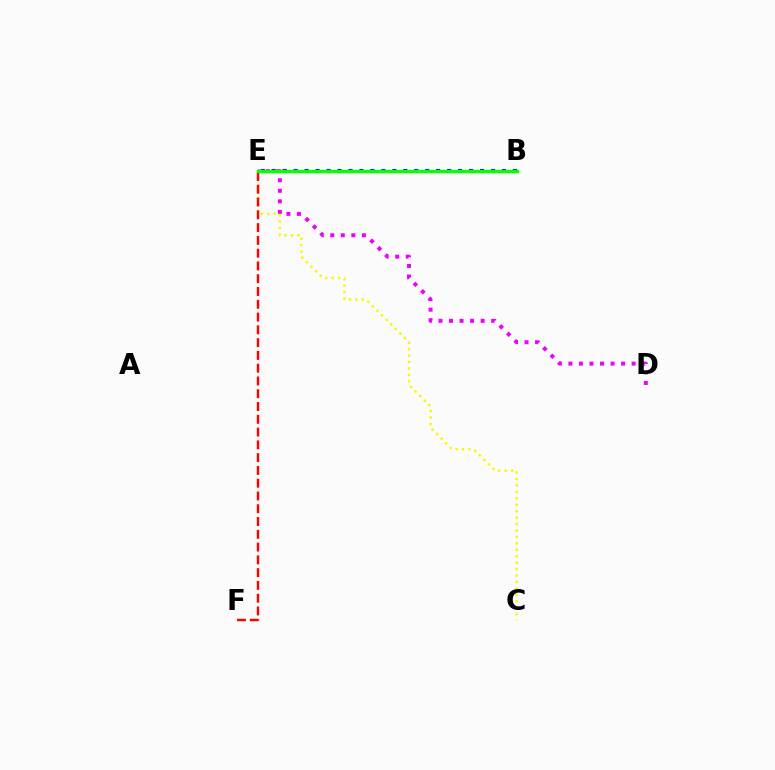{('C', 'E'): [{'color': '#fcf500', 'line_style': 'dotted', 'thickness': 1.75}], ('E', 'F'): [{'color': '#ff0000', 'line_style': 'dashed', 'thickness': 1.74}], ('B', 'E'): [{'color': '#00fff6', 'line_style': 'dotted', 'thickness': 1.83}, {'color': '#0010ff', 'line_style': 'dotted', 'thickness': 2.98}, {'color': '#08ff00', 'line_style': 'solid', 'thickness': 2.47}], ('D', 'E'): [{'color': '#ee00ff', 'line_style': 'dotted', 'thickness': 2.86}]}